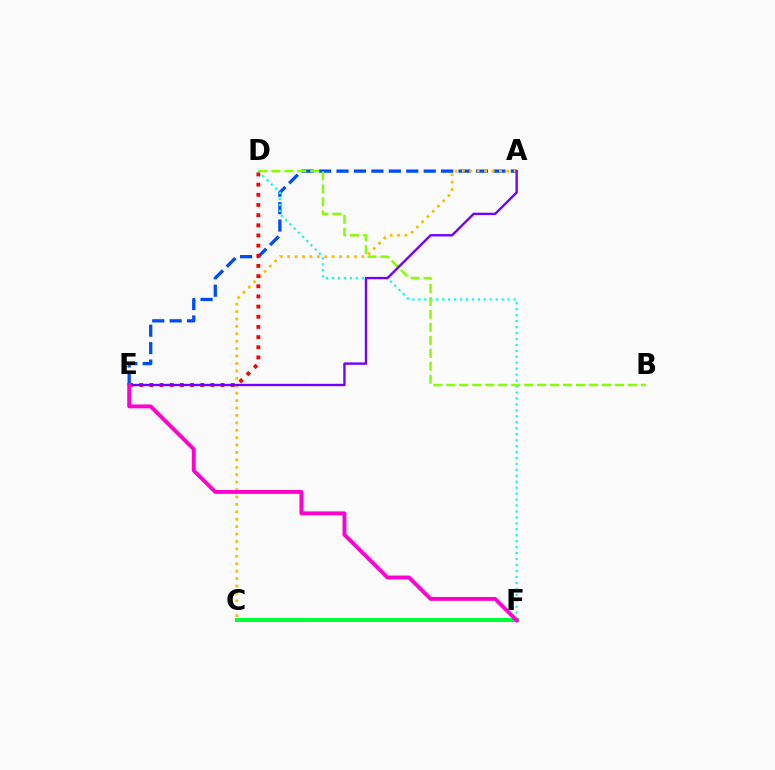{('A', 'E'): [{'color': '#004bff', 'line_style': 'dashed', 'thickness': 2.37}, {'color': '#7200ff', 'line_style': 'solid', 'thickness': 1.7}], ('D', 'F'): [{'color': '#00fff6', 'line_style': 'dotted', 'thickness': 1.62}], ('A', 'C'): [{'color': '#ffbd00', 'line_style': 'dotted', 'thickness': 2.02}], ('C', 'F'): [{'color': '#00ff39', 'line_style': 'solid', 'thickness': 2.91}], ('B', 'D'): [{'color': '#84ff00', 'line_style': 'dashed', 'thickness': 1.76}], ('D', 'E'): [{'color': '#ff0000', 'line_style': 'dotted', 'thickness': 2.76}], ('E', 'F'): [{'color': '#ff00cf', 'line_style': 'solid', 'thickness': 2.79}]}